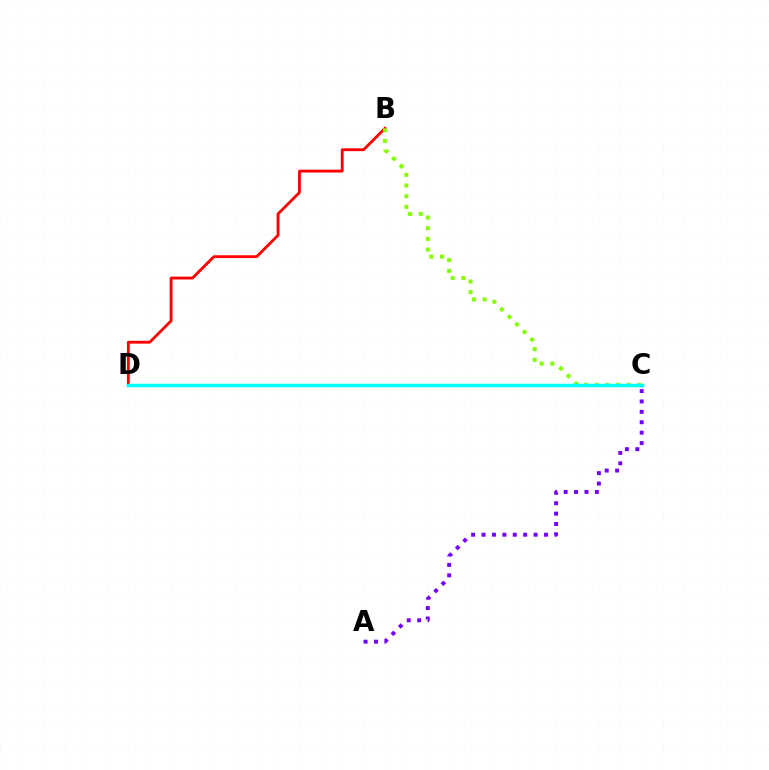{('A', 'C'): [{'color': '#7200ff', 'line_style': 'dotted', 'thickness': 2.83}], ('B', 'D'): [{'color': '#ff0000', 'line_style': 'solid', 'thickness': 2.03}], ('B', 'C'): [{'color': '#84ff00', 'line_style': 'dotted', 'thickness': 2.9}], ('C', 'D'): [{'color': '#00fff6', 'line_style': 'solid', 'thickness': 2.52}]}